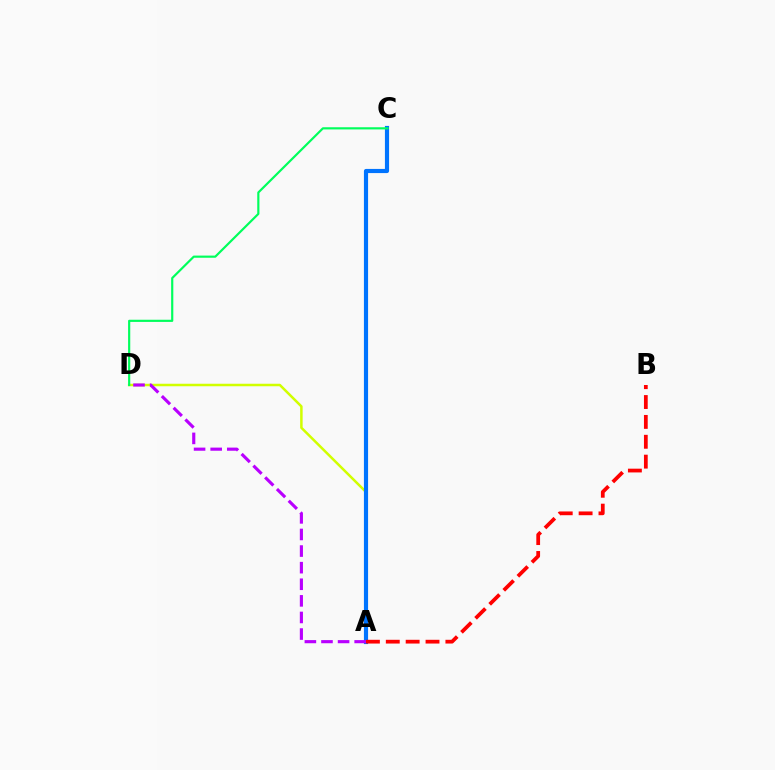{('A', 'D'): [{'color': '#d1ff00', 'line_style': 'solid', 'thickness': 1.8}, {'color': '#b900ff', 'line_style': 'dashed', 'thickness': 2.26}], ('A', 'C'): [{'color': '#0074ff', 'line_style': 'solid', 'thickness': 2.99}], ('C', 'D'): [{'color': '#00ff5c', 'line_style': 'solid', 'thickness': 1.56}], ('A', 'B'): [{'color': '#ff0000', 'line_style': 'dashed', 'thickness': 2.7}]}